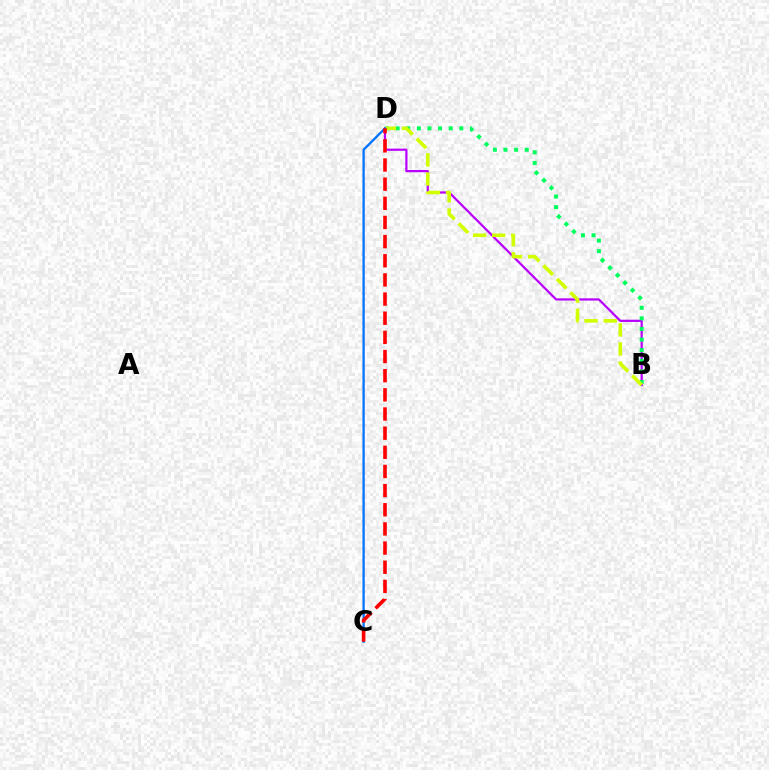{('B', 'D'): [{'color': '#b900ff', 'line_style': 'solid', 'thickness': 1.6}, {'color': '#00ff5c', 'line_style': 'dotted', 'thickness': 2.88}, {'color': '#d1ff00', 'line_style': 'dashed', 'thickness': 2.6}], ('C', 'D'): [{'color': '#0074ff', 'line_style': 'solid', 'thickness': 1.66}, {'color': '#ff0000', 'line_style': 'dashed', 'thickness': 2.6}]}